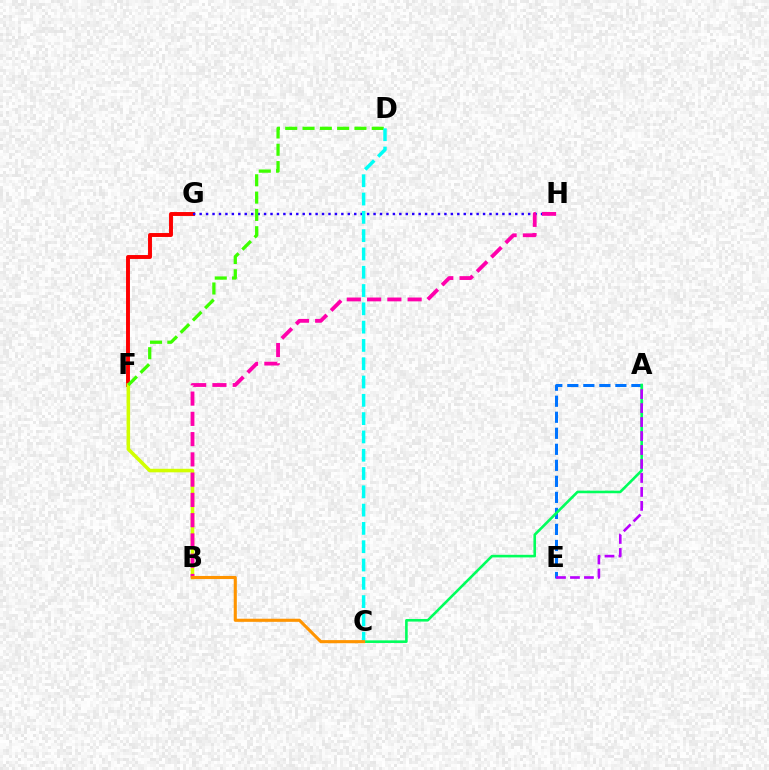{('F', 'G'): [{'color': '#ff0000', 'line_style': 'solid', 'thickness': 2.82}], ('B', 'F'): [{'color': '#d1ff00', 'line_style': 'solid', 'thickness': 2.55}], ('G', 'H'): [{'color': '#2500ff', 'line_style': 'dotted', 'thickness': 1.75}], ('B', 'H'): [{'color': '#ff00ac', 'line_style': 'dashed', 'thickness': 2.75}], ('A', 'E'): [{'color': '#0074ff', 'line_style': 'dashed', 'thickness': 2.18}, {'color': '#b900ff', 'line_style': 'dashed', 'thickness': 1.9}], ('D', 'F'): [{'color': '#3dff00', 'line_style': 'dashed', 'thickness': 2.35}], ('A', 'C'): [{'color': '#00ff5c', 'line_style': 'solid', 'thickness': 1.87}], ('C', 'D'): [{'color': '#00fff6', 'line_style': 'dashed', 'thickness': 2.49}], ('B', 'C'): [{'color': '#ff9400', 'line_style': 'solid', 'thickness': 2.24}]}